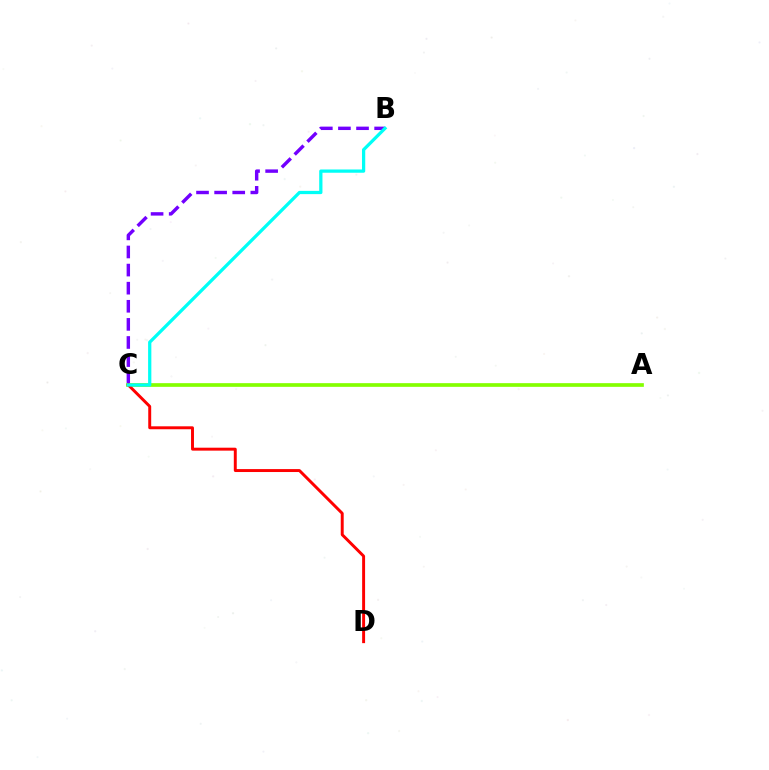{('B', 'C'): [{'color': '#7200ff', 'line_style': 'dashed', 'thickness': 2.46}, {'color': '#00fff6', 'line_style': 'solid', 'thickness': 2.34}], ('A', 'C'): [{'color': '#84ff00', 'line_style': 'solid', 'thickness': 2.65}], ('C', 'D'): [{'color': '#ff0000', 'line_style': 'solid', 'thickness': 2.12}]}